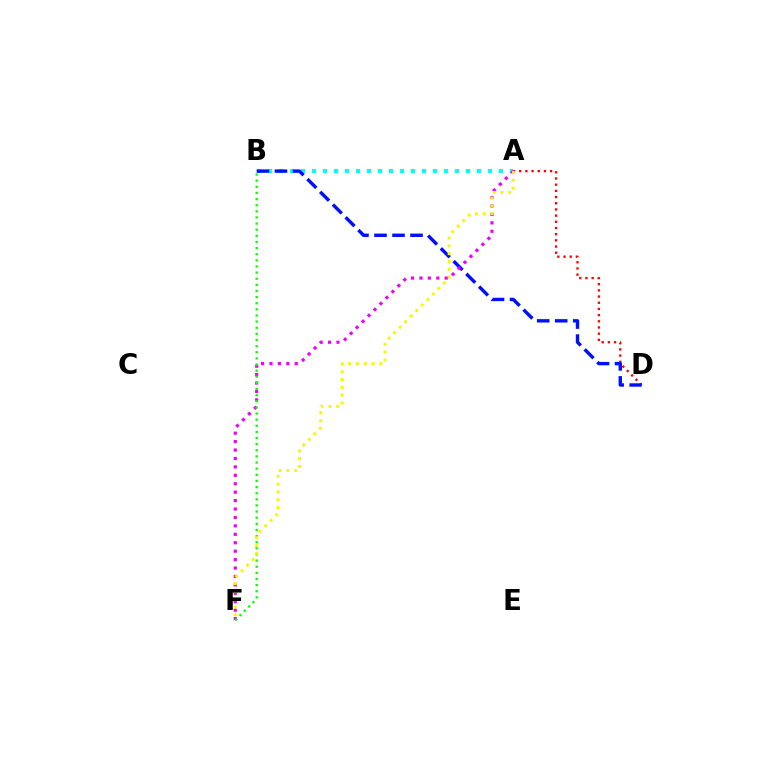{('A', 'D'): [{'color': '#ff0000', 'line_style': 'dotted', 'thickness': 1.68}], ('A', 'B'): [{'color': '#00fff6', 'line_style': 'dotted', 'thickness': 2.99}], ('B', 'D'): [{'color': '#0010ff', 'line_style': 'dashed', 'thickness': 2.45}], ('A', 'F'): [{'color': '#ee00ff', 'line_style': 'dotted', 'thickness': 2.29}, {'color': '#fcf500', 'line_style': 'dotted', 'thickness': 2.12}], ('B', 'F'): [{'color': '#08ff00', 'line_style': 'dotted', 'thickness': 1.66}]}